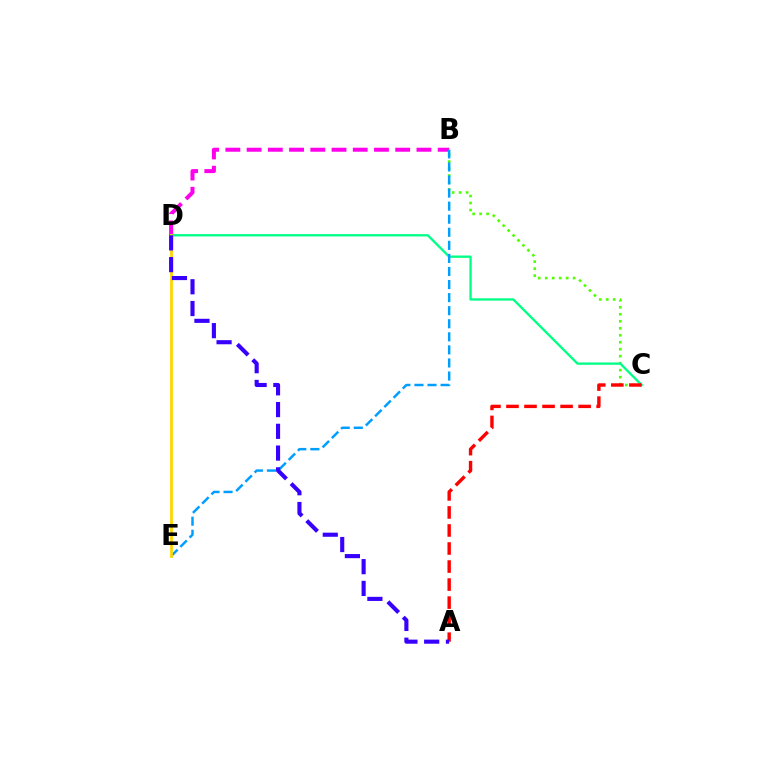{('B', 'C'): [{'color': '#4fff00', 'line_style': 'dotted', 'thickness': 1.9}], ('B', 'D'): [{'color': '#ff00ed', 'line_style': 'dashed', 'thickness': 2.88}], ('C', 'D'): [{'color': '#00ff86', 'line_style': 'solid', 'thickness': 1.68}], ('B', 'E'): [{'color': '#009eff', 'line_style': 'dashed', 'thickness': 1.78}], ('A', 'C'): [{'color': '#ff0000', 'line_style': 'dashed', 'thickness': 2.45}], ('D', 'E'): [{'color': '#ffd500', 'line_style': 'solid', 'thickness': 1.99}], ('A', 'D'): [{'color': '#3700ff', 'line_style': 'dashed', 'thickness': 2.96}]}